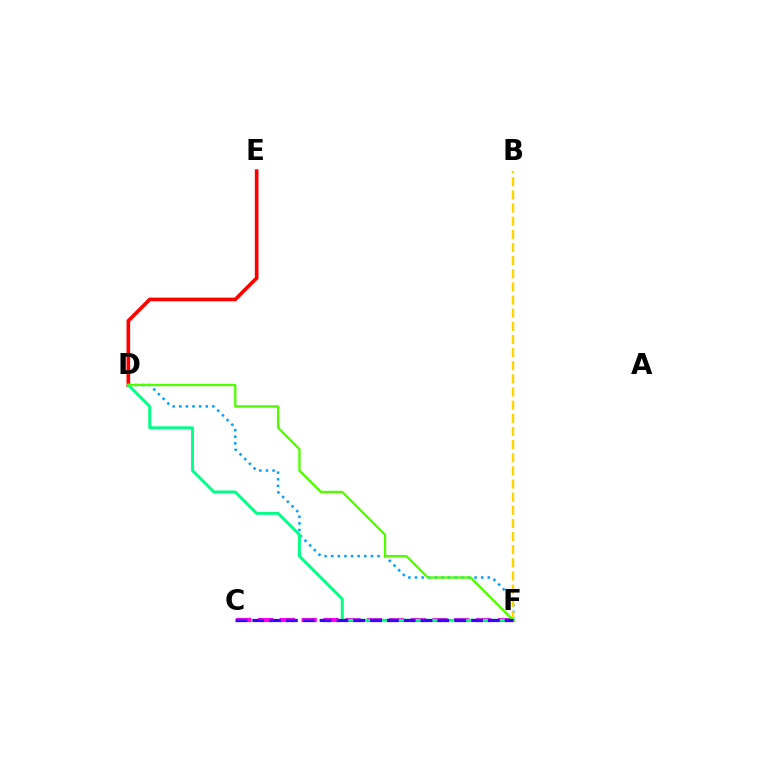{('D', 'F'): [{'color': '#009eff', 'line_style': 'dotted', 'thickness': 1.8}, {'color': '#00ff86', 'line_style': 'solid', 'thickness': 2.1}, {'color': '#4fff00', 'line_style': 'solid', 'thickness': 1.67}], ('B', 'F'): [{'color': '#ffd500', 'line_style': 'dashed', 'thickness': 1.79}], ('C', 'F'): [{'color': '#ff00ed', 'line_style': 'dashed', 'thickness': 2.96}, {'color': '#3700ff', 'line_style': 'dashed', 'thickness': 2.29}], ('D', 'E'): [{'color': '#ff0000', 'line_style': 'solid', 'thickness': 2.62}]}